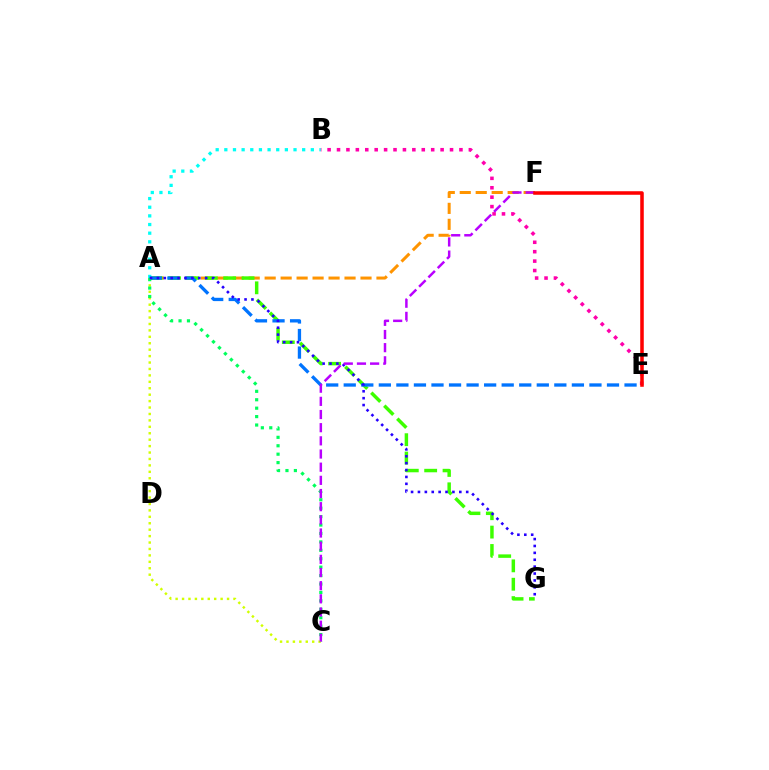{('A', 'F'): [{'color': '#ff9400', 'line_style': 'dashed', 'thickness': 2.17}], ('A', 'C'): [{'color': '#d1ff00', 'line_style': 'dotted', 'thickness': 1.75}, {'color': '#00ff5c', 'line_style': 'dotted', 'thickness': 2.29}], ('A', 'G'): [{'color': '#3dff00', 'line_style': 'dashed', 'thickness': 2.5}, {'color': '#2500ff', 'line_style': 'dotted', 'thickness': 1.87}], ('A', 'B'): [{'color': '#00fff6', 'line_style': 'dotted', 'thickness': 2.35}], ('A', 'E'): [{'color': '#0074ff', 'line_style': 'dashed', 'thickness': 2.38}], ('B', 'E'): [{'color': '#ff00ac', 'line_style': 'dotted', 'thickness': 2.56}], ('C', 'F'): [{'color': '#b900ff', 'line_style': 'dashed', 'thickness': 1.79}], ('E', 'F'): [{'color': '#ff0000', 'line_style': 'solid', 'thickness': 2.55}]}